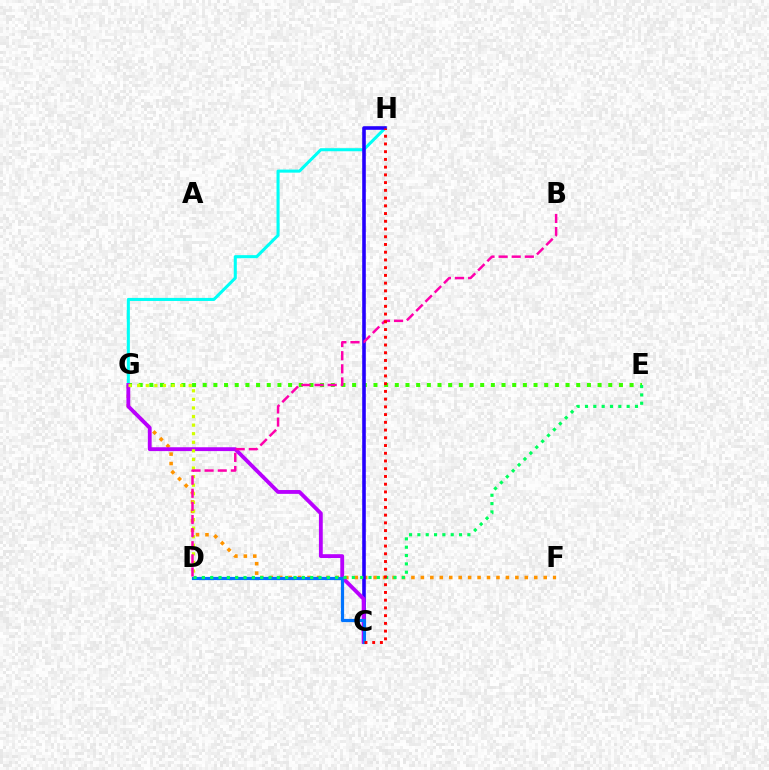{('G', 'H'): [{'color': '#00fff6', 'line_style': 'solid', 'thickness': 2.21}], ('E', 'G'): [{'color': '#3dff00', 'line_style': 'dotted', 'thickness': 2.9}], ('F', 'G'): [{'color': '#ff9400', 'line_style': 'dotted', 'thickness': 2.57}], ('C', 'H'): [{'color': '#2500ff', 'line_style': 'solid', 'thickness': 2.6}, {'color': '#ff0000', 'line_style': 'dotted', 'thickness': 2.1}], ('C', 'G'): [{'color': '#b900ff', 'line_style': 'solid', 'thickness': 2.76}], ('D', 'G'): [{'color': '#d1ff00', 'line_style': 'dotted', 'thickness': 2.33}], ('C', 'D'): [{'color': '#0074ff', 'line_style': 'solid', 'thickness': 2.3}], ('D', 'E'): [{'color': '#00ff5c', 'line_style': 'dotted', 'thickness': 2.26}], ('B', 'D'): [{'color': '#ff00ac', 'line_style': 'dashed', 'thickness': 1.78}]}